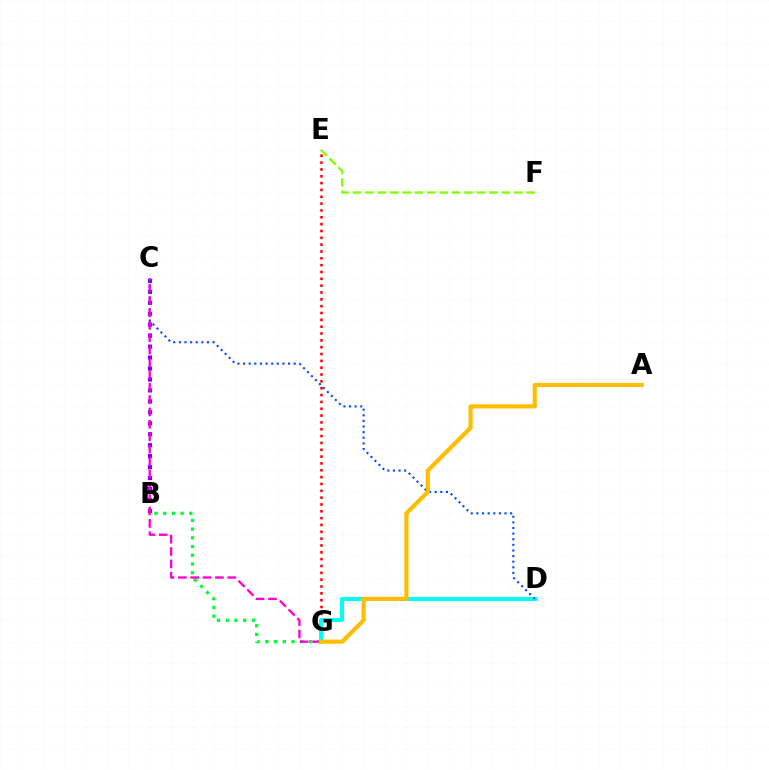{('B', 'G'): [{'color': '#00ff39', 'line_style': 'dotted', 'thickness': 2.37}], ('B', 'C'): [{'color': '#7200ff', 'line_style': 'dotted', 'thickness': 2.98}], ('E', 'G'): [{'color': '#ff0000', 'line_style': 'dotted', 'thickness': 1.86}], ('D', 'G'): [{'color': '#00fff6', 'line_style': 'solid', 'thickness': 2.9}], ('C', 'D'): [{'color': '#004bff', 'line_style': 'dotted', 'thickness': 1.53}], ('E', 'F'): [{'color': '#84ff00', 'line_style': 'dashed', 'thickness': 1.69}], ('C', 'G'): [{'color': '#ff00cf', 'line_style': 'dashed', 'thickness': 1.68}], ('A', 'G'): [{'color': '#ffbd00', 'line_style': 'solid', 'thickness': 2.98}]}